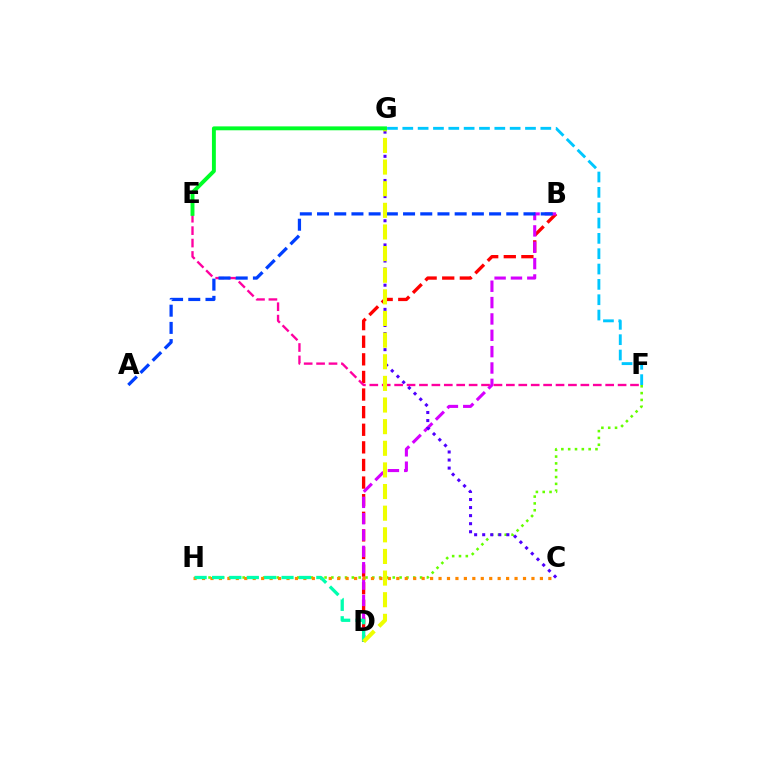{('B', 'D'): [{'color': '#ff0000', 'line_style': 'dashed', 'thickness': 2.39}, {'color': '#d600ff', 'line_style': 'dashed', 'thickness': 2.22}], ('E', 'F'): [{'color': '#ff00a0', 'line_style': 'dashed', 'thickness': 1.69}], ('F', 'G'): [{'color': '#00c7ff', 'line_style': 'dashed', 'thickness': 2.08}], ('F', 'H'): [{'color': '#66ff00', 'line_style': 'dotted', 'thickness': 1.85}], ('C', 'H'): [{'color': '#ff8800', 'line_style': 'dotted', 'thickness': 2.29}], ('D', 'H'): [{'color': '#00ffaf', 'line_style': 'dashed', 'thickness': 2.36}], ('A', 'B'): [{'color': '#003fff', 'line_style': 'dashed', 'thickness': 2.34}], ('C', 'G'): [{'color': '#4f00ff', 'line_style': 'dotted', 'thickness': 2.19}], ('D', 'G'): [{'color': '#eeff00', 'line_style': 'dashed', 'thickness': 2.94}], ('E', 'G'): [{'color': '#00ff27', 'line_style': 'solid', 'thickness': 2.81}]}